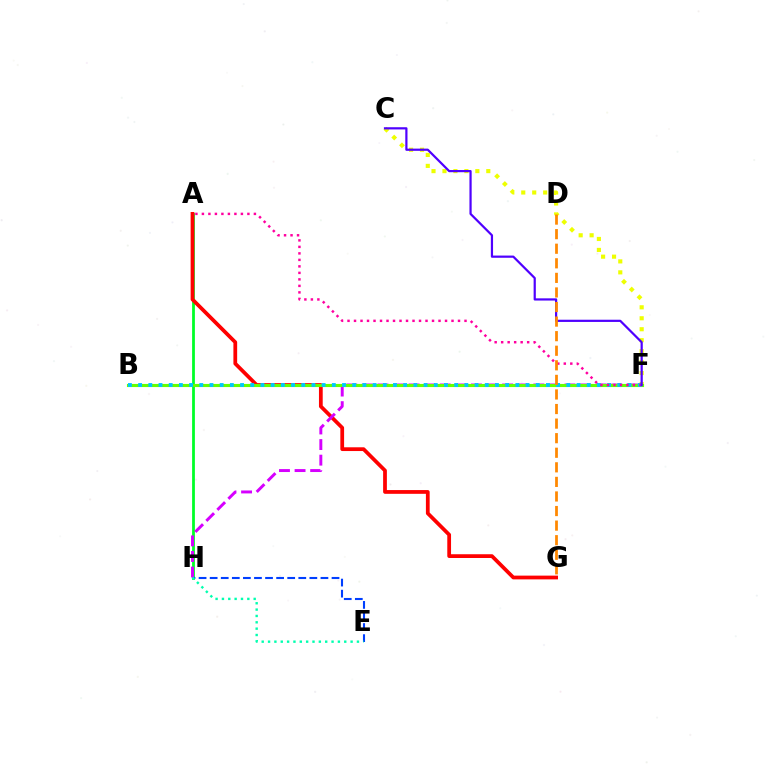{('A', 'H'): [{'color': '#00ff27', 'line_style': 'solid', 'thickness': 2.0}], ('C', 'F'): [{'color': '#eeff00', 'line_style': 'dotted', 'thickness': 2.98}, {'color': '#4f00ff', 'line_style': 'solid', 'thickness': 1.59}], ('E', 'H'): [{'color': '#003fff', 'line_style': 'dashed', 'thickness': 1.5}, {'color': '#00ffaf', 'line_style': 'dotted', 'thickness': 1.73}], ('A', 'G'): [{'color': '#ff0000', 'line_style': 'solid', 'thickness': 2.7}], ('F', 'H'): [{'color': '#d600ff', 'line_style': 'dashed', 'thickness': 2.12}], ('B', 'F'): [{'color': '#66ff00', 'line_style': 'solid', 'thickness': 2.24}, {'color': '#00c7ff', 'line_style': 'dotted', 'thickness': 2.77}], ('A', 'F'): [{'color': '#ff00a0', 'line_style': 'dotted', 'thickness': 1.77}], ('D', 'G'): [{'color': '#ff8800', 'line_style': 'dashed', 'thickness': 1.98}]}